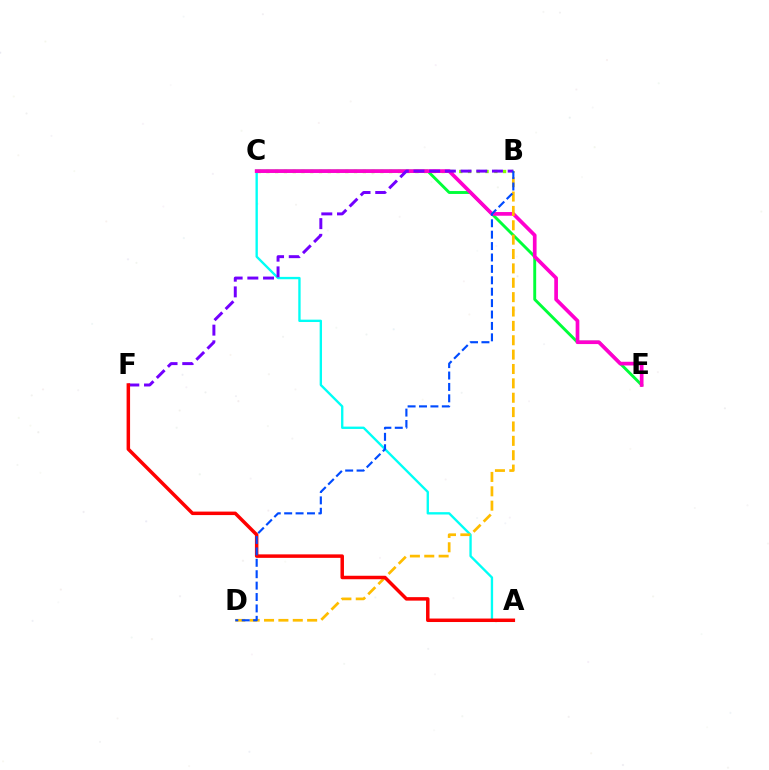{('B', 'C'): [{'color': '#84ff00', 'line_style': 'dotted', 'thickness': 2.38}], ('C', 'E'): [{'color': '#00ff39', 'line_style': 'solid', 'thickness': 2.09}, {'color': '#ff00cf', 'line_style': 'solid', 'thickness': 2.66}], ('A', 'C'): [{'color': '#00fff6', 'line_style': 'solid', 'thickness': 1.69}], ('B', 'D'): [{'color': '#ffbd00', 'line_style': 'dashed', 'thickness': 1.95}, {'color': '#004bff', 'line_style': 'dashed', 'thickness': 1.55}], ('B', 'F'): [{'color': '#7200ff', 'line_style': 'dashed', 'thickness': 2.13}], ('A', 'F'): [{'color': '#ff0000', 'line_style': 'solid', 'thickness': 2.51}]}